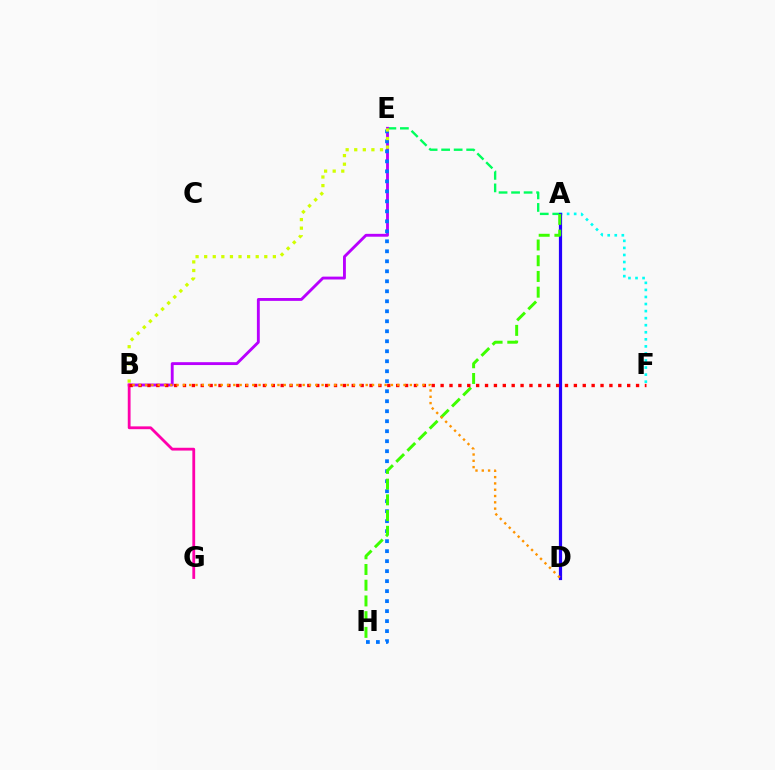{('A', 'E'): [{'color': '#00ff5c', 'line_style': 'dashed', 'thickness': 1.7}], ('B', 'E'): [{'color': '#b900ff', 'line_style': 'solid', 'thickness': 2.06}, {'color': '#d1ff00', 'line_style': 'dotted', 'thickness': 2.33}], ('A', 'F'): [{'color': '#00fff6', 'line_style': 'dotted', 'thickness': 1.92}], ('A', 'D'): [{'color': '#2500ff', 'line_style': 'solid', 'thickness': 2.3}], ('E', 'H'): [{'color': '#0074ff', 'line_style': 'dotted', 'thickness': 2.72}], ('A', 'H'): [{'color': '#3dff00', 'line_style': 'dashed', 'thickness': 2.14}], ('B', 'G'): [{'color': '#ff00ac', 'line_style': 'solid', 'thickness': 2.02}], ('B', 'F'): [{'color': '#ff0000', 'line_style': 'dotted', 'thickness': 2.41}], ('B', 'D'): [{'color': '#ff9400', 'line_style': 'dotted', 'thickness': 1.71}]}